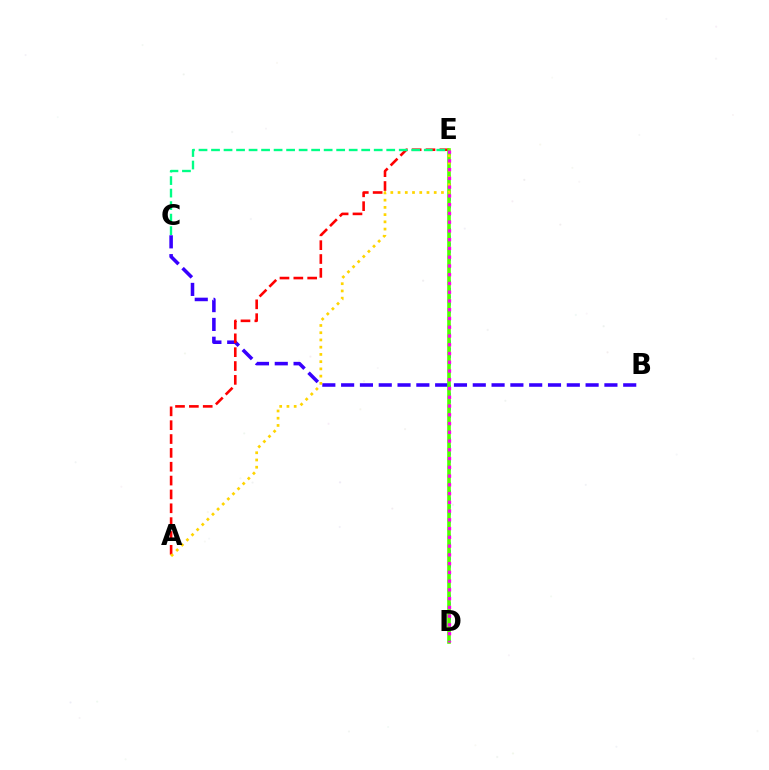{('B', 'C'): [{'color': '#3700ff', 'line_style': 'dashed', 'thickness': 2.55}], ('A', 'E'): [{'color': '#ff0000', 'line_style': 'dashed', 'thickness': 1.88}, {'color': '#ffd500', 'line_style': 'dotted', 'thickness': 1.97}], ('D', 'E'): [{'color': '#009eff', 'line_style': 'dotted', 'thickness': 2.03}, {'color': '#4fff00', 'line_style': 'solid', 'thickness': 2.61}, {'color': '#ff00ed', 'line_style': 'dotted', 'thickness': 2.38}], ('C', 'E'): [{'color': '#00ff86', 'line_style': 'dashed', 'thickness': 1.7}]}